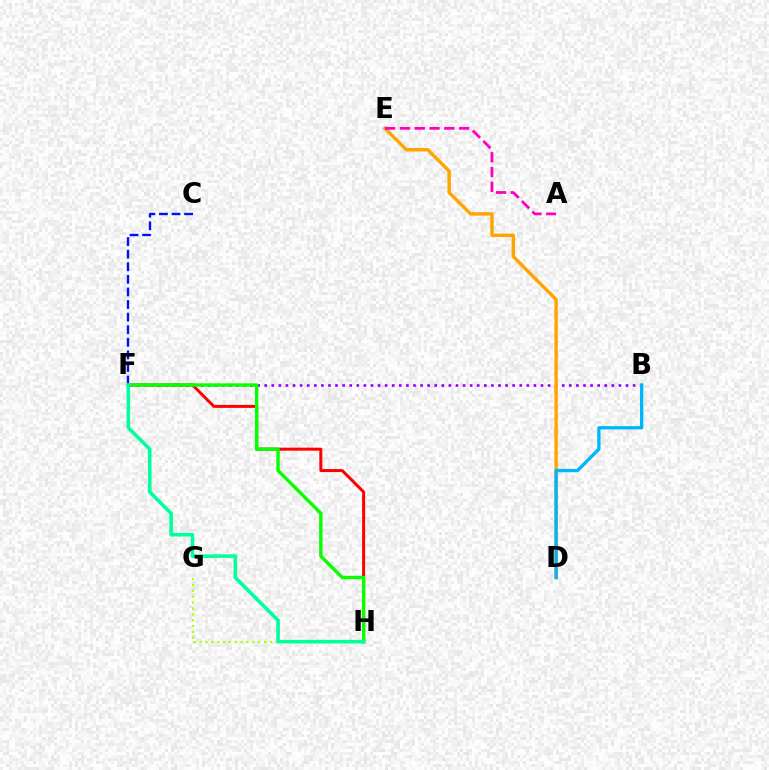{('C', 'F'): [{'color': '#0010ff', 'line_style': 'dashed', 'thickness': 1.71}], ('B', 'F'): [{'color': '#9b00ff', 'line_style': 'dotted', 'thickness': 1.92}], ('F', 'H'): [{'color': '#ff0000', 'line_style': 'solid', 'thickness': 2.15}, {'color': '#08ff00', 'line_style': 'solid', 'thickness': 2.44}, {'color': '#00ff9d', 'line_style': 'solid', 'thickness': 2.56}], ('G', 'H'): [{'color': '#b3ff00', 'line_style': 'dotted', 'thickness': 1.59}], ('D', 'E'): [{'color': '#ffa500', 'line_style': 'solid', 'thickness': 2.48}], ('A', 'E'): [{'color': '#ff00bd', 'line_style': 'dashed', 'thickness': 2.01}], ('B', 'D'): [{'color': '#00b5ff', 'line_style': 'solid', 'thickness': 2.36}]}